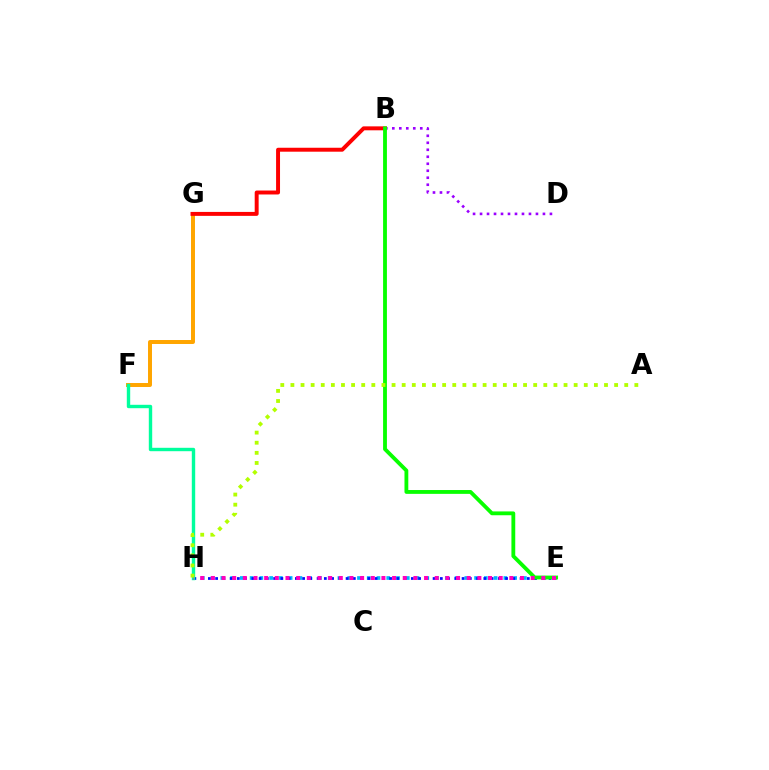{('E', 'H'): [{'color': '#00b5ff', 'line_style': 'dotted', 'thickness': 2.65}, {'color': '#0010ff', 'line_style': 'dotted', 'thickness': 1.97}, {'color': '#ff00bd', 'line_style': 'dotted', 'thickness': 2.9}], ('F', 'G'): [{'color': '#ffa500', 'line_style': 'solid', 'thickness': 2.87}], ('B', 'D'): [{'color': '#9b00ff', 'line_style': 'dotted', 'thickness': 1.9}], ('F', 'H'): [{'color': '#00ff9d', 'line_style': 'solid', 'thickness': 2.45}], ('B', 'G'): [{'color': '#ff0000', 'line_style': 'solid', 'thickness': 2.84}], ('B', 'E'): [{'color': '#08ff00', 'line_style': 'solid', 'thickness': 2.76}], ('A', 'H'): [{'color': '#b3ff00', 'line_style': 'dotted', 'thickness': 2.75}]}